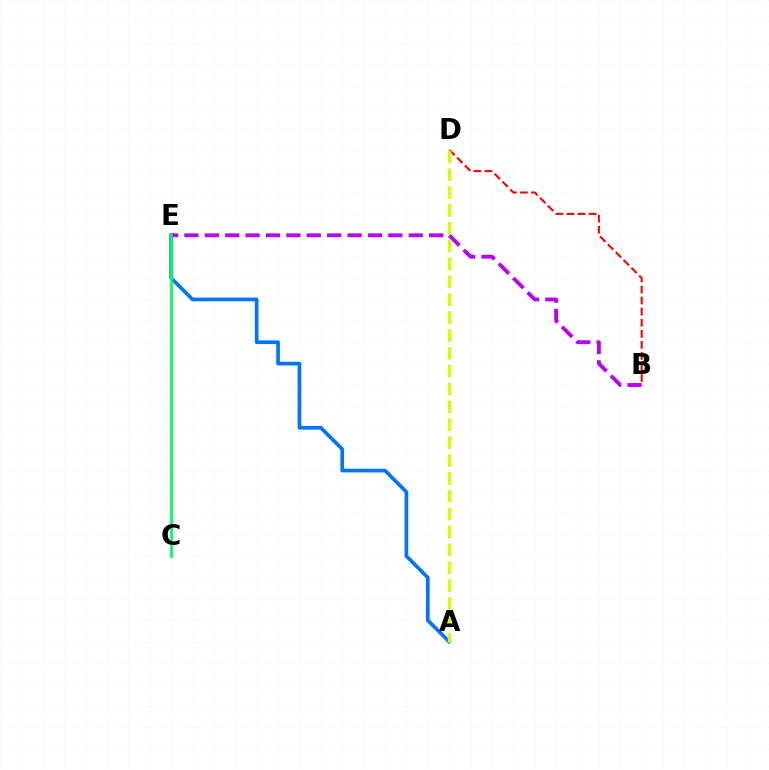{('B', 'D'): [{'color': '#ff0000', 'line_style': 'dashed', 'thickness': 1.5}], ('A', 'E'): [{'color': '#0074ff', 'line_style': 'solid', 'thickness': 2.64}], ('A', 'D'): [{'color': '#d1ff00', 'line_style': 'dashed', 'thickness': 2.43}], ('B', 'E'): [{'color': '#b900ff', 'line_style': 'dashed', 'thickness': 2.77}], ('C', 'E'): [{'color': '#00ff5c', 'line_style': 'solid', 'thickness': 1.98}]}